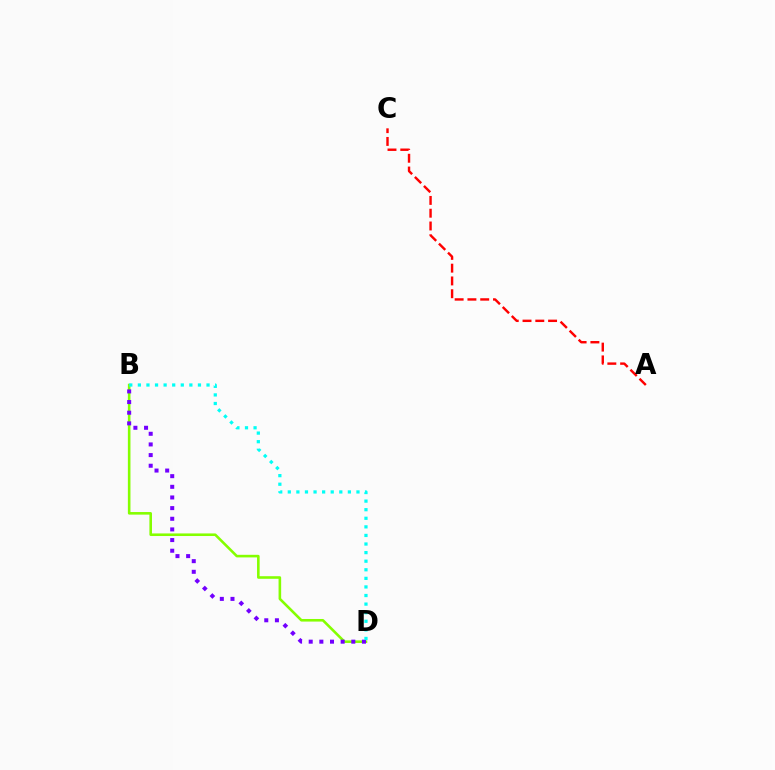{('B', 'D'): [{'color': '#84ff00', 'line_style': 'solid', 'thickness': 1.87}, {'color': '#7200ff', 'line_style': 'dotted', 'thickness': 2.89}, {'color': '#00fff6', 'line_style': 'dotted', 'thickness': 2.33}], ('A', 'C'): [{'color': '#ff0000', 'line_style': 'dashed', 'thickness': 1.74}]}